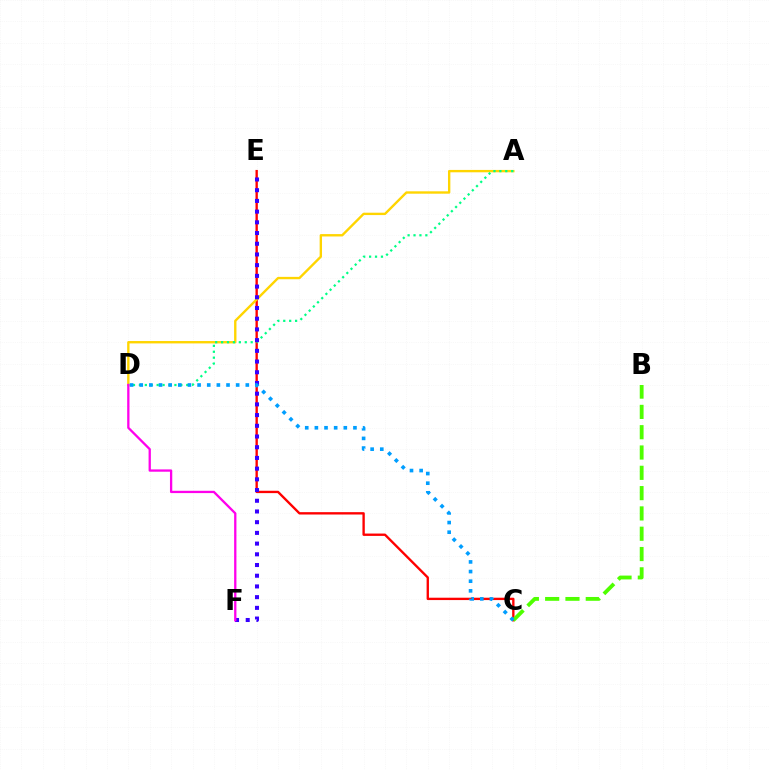{('C', 'E'): [{'color': '#ff0000', 'line_style': 'solid', 'thickness': 1.7}], ('A', 'D'): [{'color': '#ffd500', 'line_style': 'solid', 'thickness': 1.71}, {'color': '#00ff86', 'line_style': 'dotted', 'thickness': 1.61}], ('E', 'F'): [{'color': '#3700ff', 'line_style': 'dotted', 'thickness': 2.91}], ('B', 'C'): [{'color': '#4fff00', 'line_style': 'dashed', 'thickness': 2.76}], ('D', 'F'): [{'color': '#ff00ed', 'line_style': 'solid', 'thickness': 1.66}], ('C', 'D'): [{'color': '#009eff', 'line_style': 'dotted', 'thickness': 2.62}]}